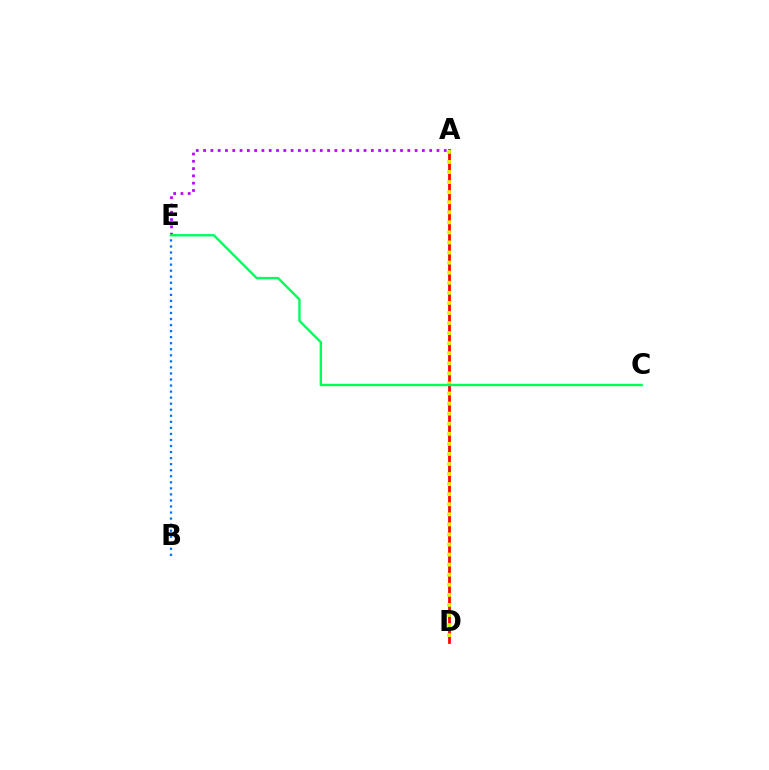{('A', 'E'): [{'color': '#b900ff', 'line_style': 'dotted', 'thickness': 1.98}], ('A', 'D'): [{'color': '#ff0000', 'line_style': 'solid', 'thickness': 1.99}, {'color': '#d1ff00', 'line_style': 'dotted', 'thickness': 2.74}], ('B', 'E'): [{'color': '#0074ff', 'line_style': 'dotted', 'thickness': 1.64}], ('C', 'E'): [{'color': '#00ff5c', 'line_style': 'solid', 'thickness': 1.71}]}